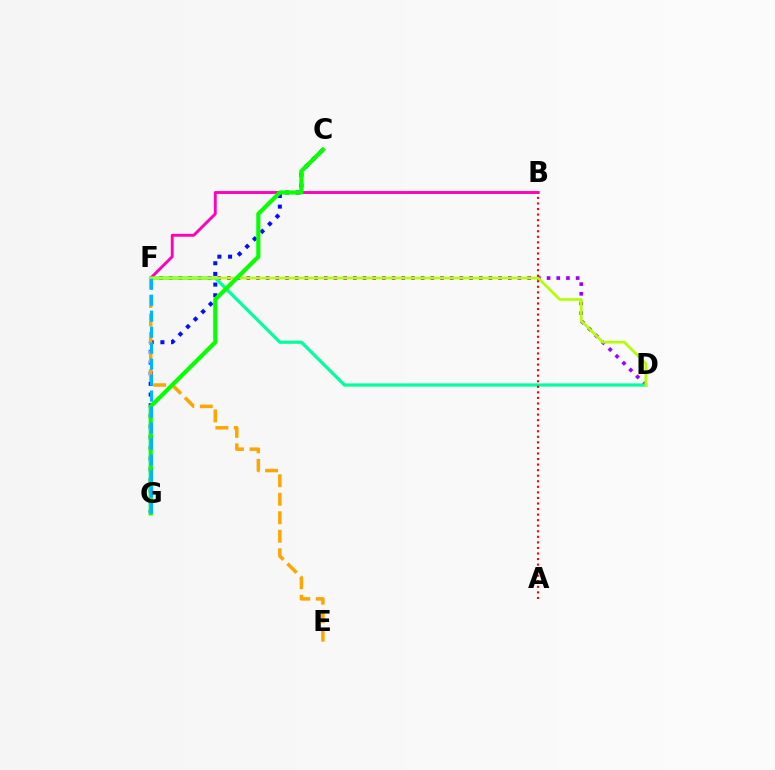{('C', 'G'): [{'color': '#0010ff', 'line_style': 'dotted', 'thickness': 2.9}, {'color': '#08ff00', 'line_style': 'solid', 'thickness': 2.98}], ('D', 'F'): [{'color': '#9b00ff', 'line_style': 'dotted', 'thickness': 2.63}, {'color': '#00ff9d', 'line_style': 'solid', 'thickness': 2.29}, {'color': '#b3ff00', 'line_style': 'solid', 'thickness': 1.92}], ('B', 'F'): [{'color': '#ff00bd', 'line_style': 'solid', 'thickness': 2.08}], ('E', 'F'): [{'color': '#ffa500', 'line_style': 'dashed', 'thickness': 2.51}], ('F', 'G'): [{'color': '#00b5ff', 'line_style': 'dashed', 'thickness': 2.17}], ('A', 'B'): [{'color': '#ff0000', 'line_style': 'dotted', 'thickness': 1.51}]}